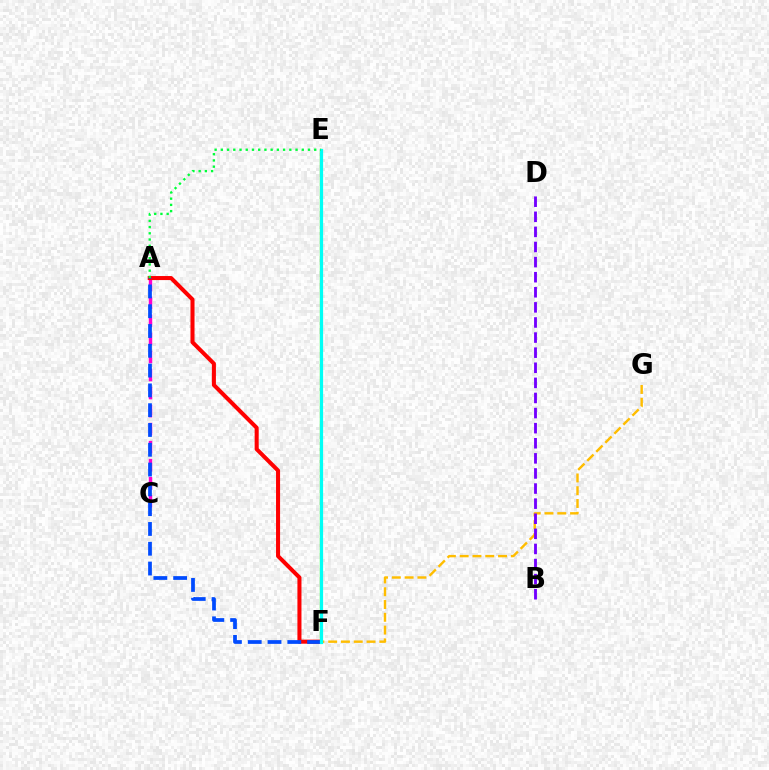{('F', 'G'): [{'color': '#ffbd00', 'line_style': 'dashed', 'thickness': 1.74}], ('B', 'D'): [{'color': '#7200ff', 'line_style': 'dashed', 'thickness': 2.05}], ('E', 'F'): [{'color': '#84ff00', 'line_style': 'solid', 'thickness': 1.68}, {'color': '#00fff6', 'line_style': 'solid', 'thickness': 2.3}], ('A', 'C'): [{'color': '#ff00cf', 'line_style': 'dashed', 'thickness': 2.45}], ('A', 'F'): [{'color': '#ff0000', 'line_style': 'solid', 'thickness': 2.91}, {'color': '#004bff', 'line_style': 'dashed', 'thickness': 2.69}], ('A', 'E'): [{'color': '#00ff39', 'line_style': 'dotted', 'thickness': 1.69}]}